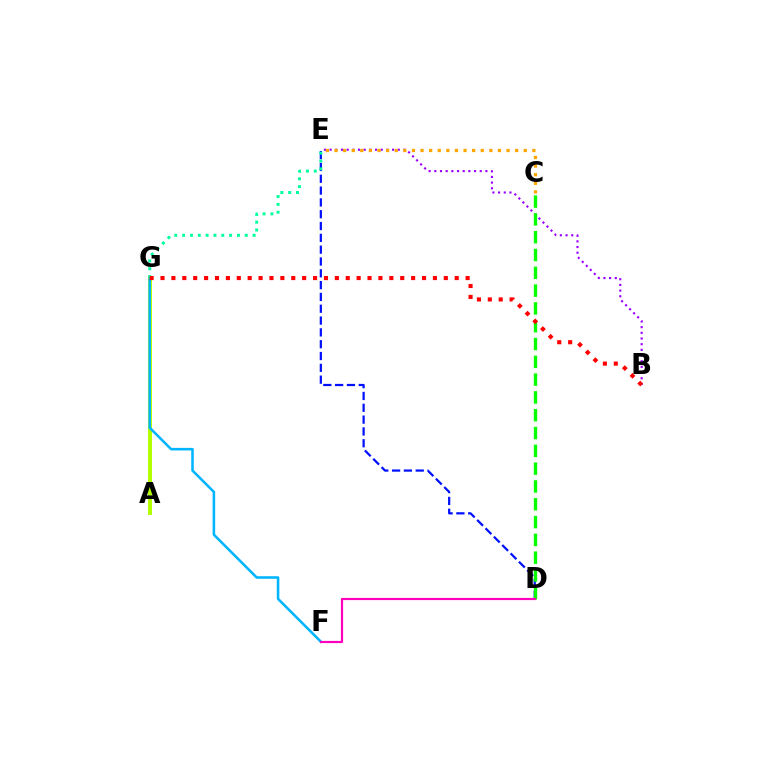{('B', 'E'): [{'color': '#9b00ff', 'line_style': 'dotted', 'thickness': 1.54}], ('A', 'G'): [{'color': '#b3ff00', 'line_style': 'solid', 'thickness': 2.85}], ('D', 'E'): [{'color': '#0010ff', 'line_style': 'dashed', 'thickness': 1.61}], ('C', 'D'): [{'color': '#08ff00', 'line_style': 'dashed', 'thickness': 2.42}], ('C', 'E'): [{'color': '#ffa500', 'line_style': 'dotted', 'thickness': 2.34}], ('F', 'G'): [{'color': '#00b5ff', 'line_style': 'solid', 'thickness': 1.83}], ('E', 'G'): [{'color': '#00ff9d', 'line_style': 'dotted', 'thickness': 2.13}], ('B', 'G'): [{'color': '#ff0000', 'line_style': 'dotted', 'thickness': 2.96}], ('D', 'F'): [{'color': '#ff00bd', 'line_style': 'solid', 'thickness': 1.58}]}